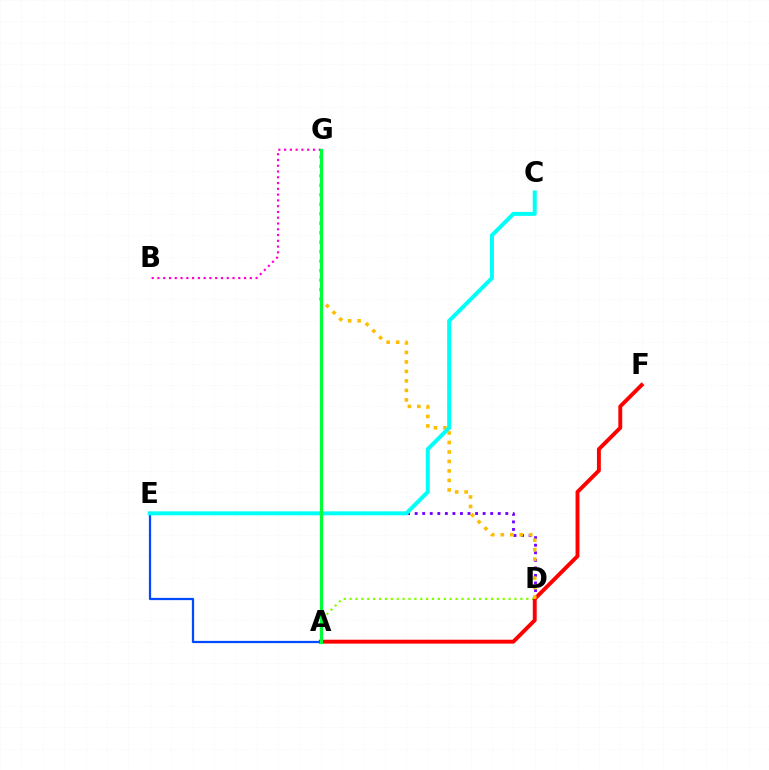{('D', 'E'): [{'color': '#7200ff', 'line_style': 'dotted', 'thickness': 2.05}], ('A', 'D'): [{'color': '#84ff00', 'line_style': 'dotted', 'thickness': 1.6}], ('A', 'F'): [{'color': '#ff0000', 'line_style': 'solid', 'thickness': 2.81}], ('B', 'G'): [{'color': '#ff00cf', 'line_style': 'dotted', 'thickness': 1.57}], ('D', 'G'): [{'color': '#ffbd00', 'line_style': 'dotted', 'thickness': 2.58}], ('A', 'E'): [{'color': '#004bff', 'line_style': 'solid', 'thickness': 1.61}], ('C', 'E'): [{'color': '#00fff6', 'line_style': 'solid', 'thickness': 2.87}], ('A', 'G'): [{'color': '#00ff39', 'line_style': 'solid', 'thickness': 2.29}]}